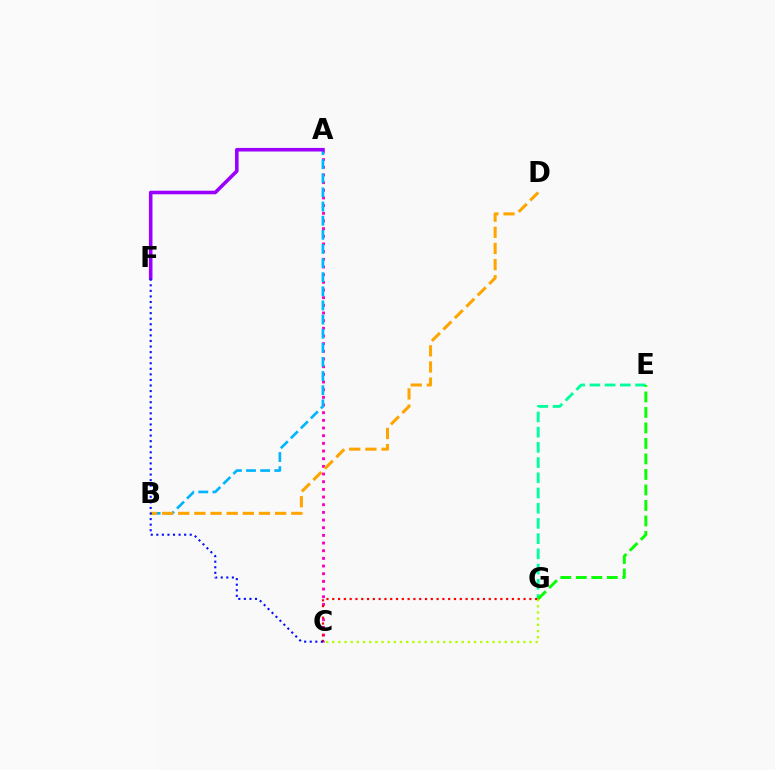{('E', 'G'): [{'color': '#00ff9d', 'line_style': 'dashed', 'thickness': 2.07}, {'color': '#08ff00', 'line_style': 'dashed', 'thickness': 2.11}], ('A', 'C'): [{'color': '#ff00bd', 'line_style': 'dotted', 'thickness': 2.08}], ('C', 'G'): [{'color': '#b3ff00', 'line_style': 'dotted', 'thickness': 1.68}, {'color': '#ff0000', 'line_style': 'dotted', 'thickness': 1.57}], ('A', 'B'): [{'color': '#00b5ff', 'line_style': 'dashed', 'thickness': 1.92}], ('B', 'D'): [{'color': '#ffa500', 'line_style': 'dashed', 'thickness': 2.2}], ('A', 'F'): [{'color': '#9b00ff', 'line_style': 'solid', 'thickness': 2.57}], ('C', 'F'): [{'color': '#0010ff', 'line_style': 'dotted', 'thickness': 1.51}]}